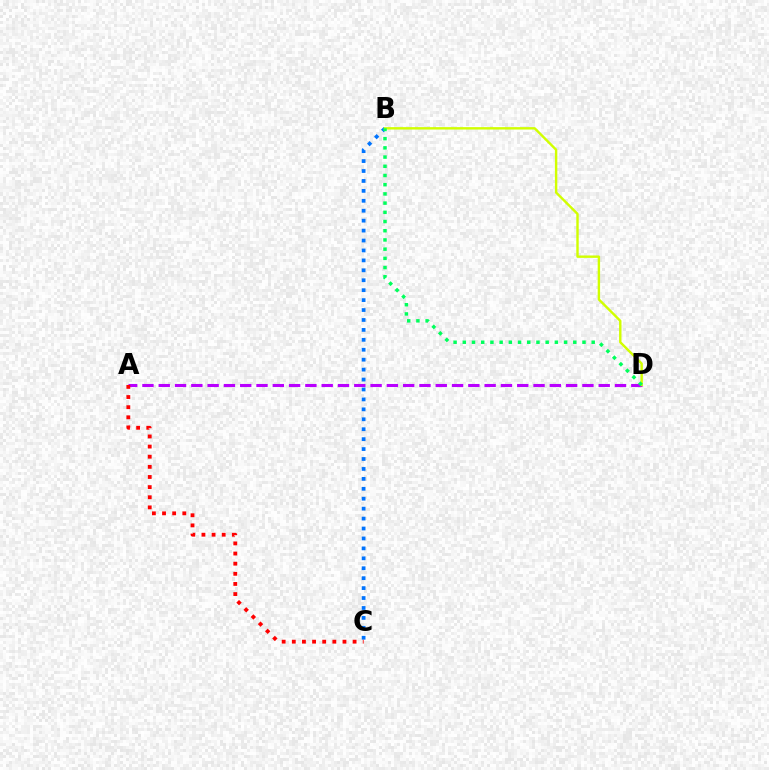{('B', 'C'): [{'color': '#0074ff', 'line_style': 'dotted', 'thickness': 2.7}], ('A', 'D'): [{'color': '#b900ff', 'line_style': 'dashed', 'thickness': 2.21}], ('B', 'D'): [{'color': '#d1ff00', 'line_style': 'solid', 'thickness': 1.73}, {'color': '#00ff5c', 'line_style': 'dotted', 'thickness': 2.5}], ('A', 'C'): [{'color': '#ff0000', 'line_style': 'dotted', 'thickness': 2.75}]}